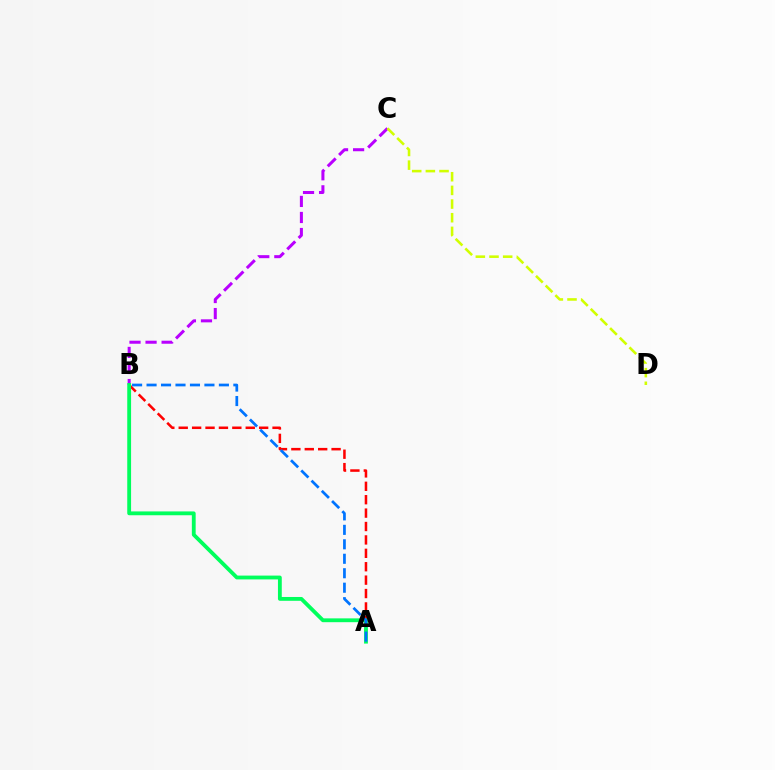{('B', 'C'): [{'color': '#b900ff', 'line_style': 'dashed', 'thickness': 2.18}], ('A', 'B'): [{'color': '#ff0000', 'line_style': 'dashed', 'thickness': 1.82}, {'color': '#00ff5c', 'line_style': 'solid', 'thickness': 2.75}, {'color': '#0074ff', 'line_style': 'dashed', 'thickness': 1.97}], ('C', 'D'): [{'color': '#d1ff00', 'line_style': 'dashed', 'thickness': 1.86}]}